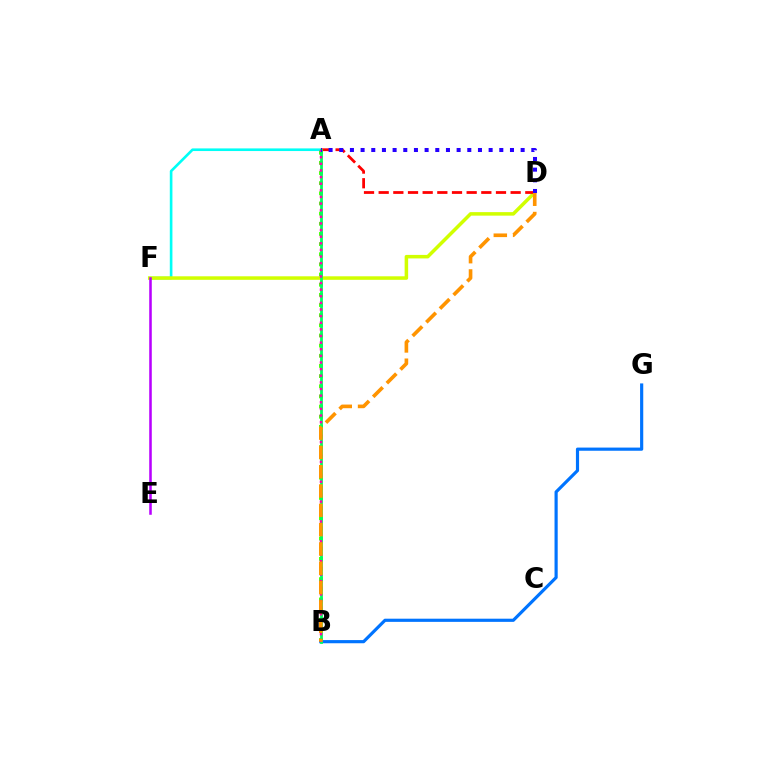{('A', 'F'): [{'color': '#00fff6', 'line_style': 'solid', 'thickness': 1.9}], ('A', 'B'): [{'color': '#3dff00', 'line_style': 'dotted', 'thickness': 2.76}, {'color': '#00ff5c', 'line_style': 'solid', 'thickness': 2.0}, {'color': '#ff00ac', 'line_style': 'dotted', 'thickness': 1.8}], ('D', 'F'): [{'color': '#d1ff00', 'line_style': 'solid', 'thickness': 2.53}], ('A', 'D'): [{'color': '#ff0000', 'line_style': 'dashed', 'thickness': 1.99}, {'color': '#2500ff', 'line_style': 'dotted', 'thickness': 2.9}], ('B', 'G'): [{'color': '#0074ff', 'line_style': 'solid', 'thickness': 2.28}], ('E', 'F'): [{'color': '#b900ff', 'line_style': 'solid', 'thickness': 1.84}], ('B', 'D'): [{'color': '#ff9400', 'line_style': 'dashed', 'thickness': 2.62}]}